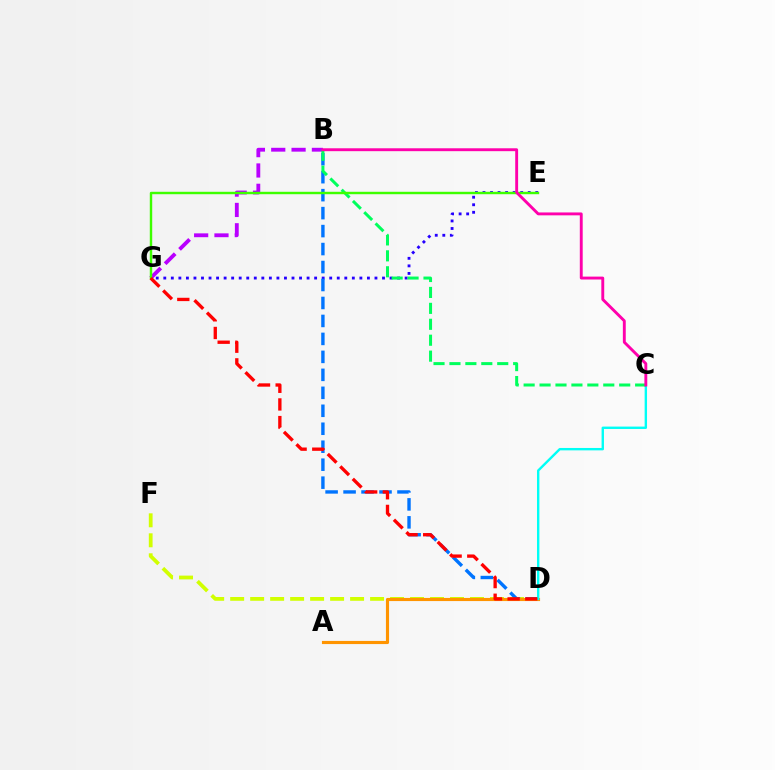{('B', 'G'): [{'color': '#b900ff', 'line_style': 'dashed', 'thickness': 2.76}], ('E', 'G'): [{'color': '#2500ff', 'line_style': 'dotted', 'thickness': 2.05}, {'color': '#3dff00', 'line_style': 'solid', 'thickness': 1.75}], ('D', 'F'): [{'color': '#d1ff00', 'line_style': 'dashed', 'thickness': 2.72}], ('B', 'D'): [{'color': '#0074ff', 'line_style': 'dashed', 'thickness': 2.44}], ('A', 'D'): [{'color': '#ff9400', 'line_style': 'solid', 'thickness': 2.26}], ('C', 'D'): [{'color': '#00fff6', 'line_style': 'solid', 'thickness': 1.72}], ('B', 'C'): [{'color': '#00ff5c', 'line_style': 'dashed', 'thickness': 2.16}, {'color': '#ff00ac', 'line_style': 'solid', 'thickness': 2.08}], ('D', 'G'): [{'color': '#ff0000', 'line_style': 'dashed', 'thickness': 2.4}]}